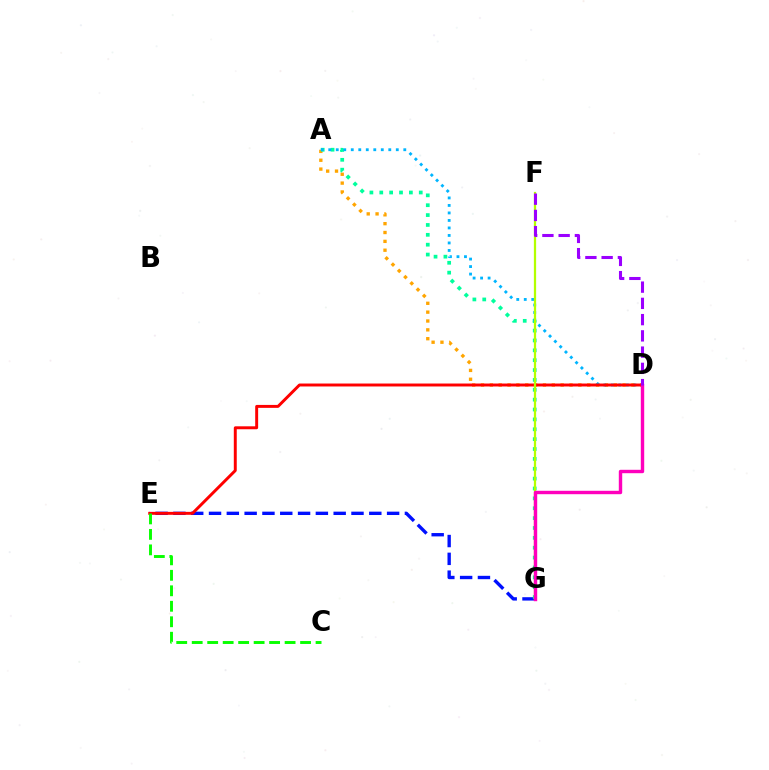{('A', 'D'): [{'color': '#ffa500', 'line_style': 'dotted', 'thickness': 2.4}, {'color': '#00b5ff', 'line_style': 'dotted', 'thickness': 2.04}], ('E', 'G'): [{'color': '#0010ff', 'line_style': 'dashed', 'thickness': 2.42}], ('A', 'G'): [{'color': '#00ff9d', 'line_style': 'dotted', 'thickness': 2.68}], ('D', 'E'): [{'color': '#ff0000', 'line_style': 'solid', 'thickness': 2.12}], ('C', 'E'): [{'color': '#08ff00', 'line_style': 'dashed', 'thickness': 2.1}], ('F', 'G'): [{'color': '#b3ff00', 'line_style': 'solid', 'thickness': 1.63}], ('D', 'G'): [{'color': '#ff00bd', 'line_style': 'solid', 'thickness': 2.45}], ('D', 'F'): [{'color': '#9b00ff', 'line_style': 'dashed', 'thickness': 2.21}]}